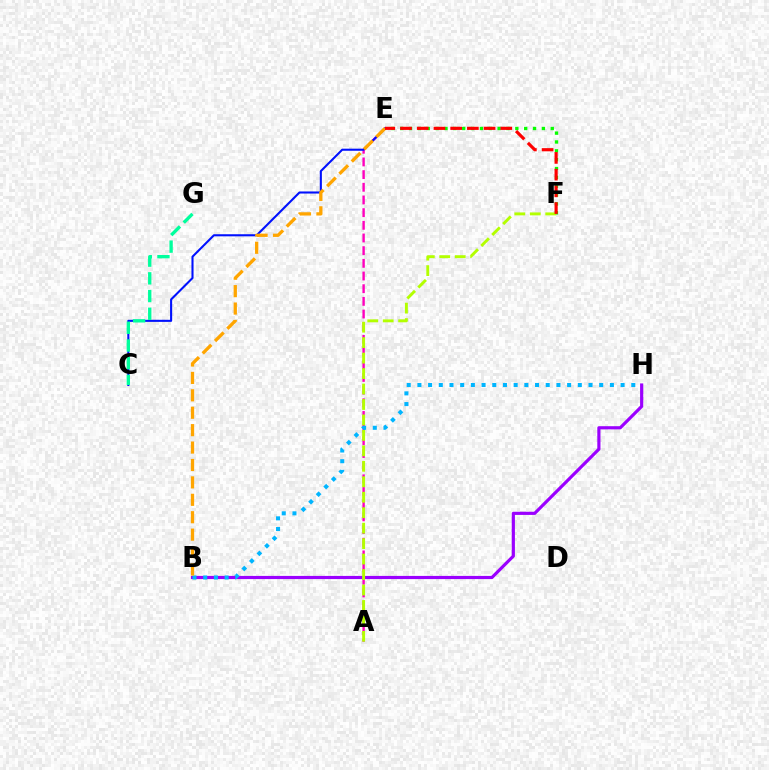{('A', 'E'): [{'color': '#ff00bd', 'line_style': 'dashed', 'thickness': 1.72}], ('B', 'H'): [{'color': '#9b00ff', 'line_style': 'solid', 'thickness': 2.28}, {'color': '#00b5ff', 'line_style': 'dotted', 'thickness': 2.91}], ('E', 'F'): [{'color': '#08ff00', 'line_style': 'dotted', 'thickness': 2.41}, {'color': '#ff0000', 'line_style': 'dashed', 'thickness': 2.27}], ('C', 'E'): [{'color': '#0010ff', 'line_style': 'solid', 'thickness': 1.5}], ('B', 'E'): [{'color': '#ffa500', 'line_style': 'dashed', 'thickness': 2.37}], ('A', 'F'): [{'color': '#b3ff00', 'line_style': 'dashed', 'thickness': 2.1}], ('C', 'G'): [{'color': '#00ff9d', 'line_style': 'dashed', 'thickness': 2.41}]}